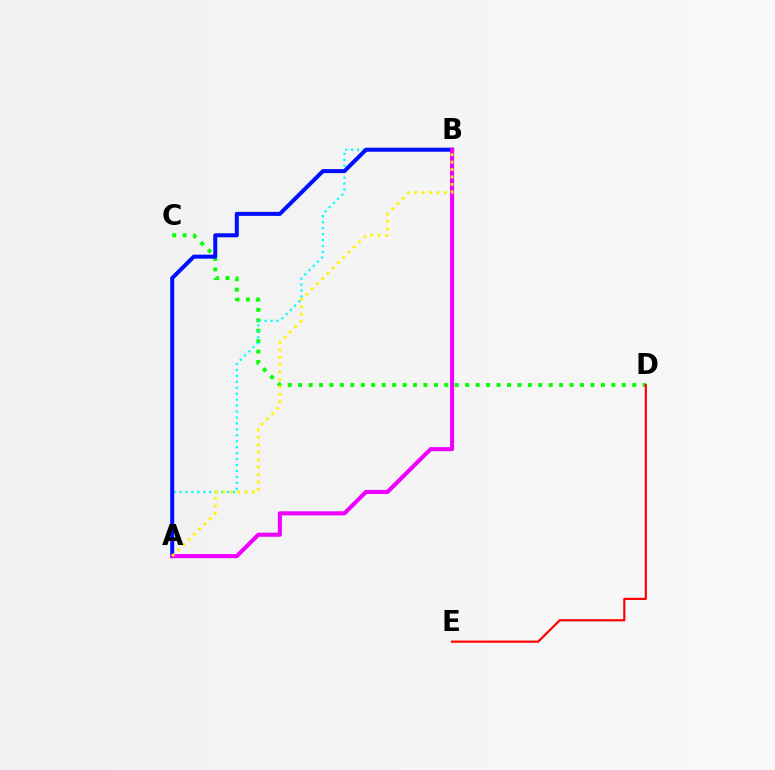{('C', 'D'): [{'color': '#08ff00', 'line_style': 'dotted', 'thickness': 2.84}], ('A', 'B'): [{'color': '#00fff6', 'line_style': 'dotted', 'thickness': 1.61}, {'color': '#0010ff', 'line_style': 'solid', 'thickness': 2.9}, {'color': '#ee00ff', 'line_style': 'solid', 'thickness': 2.94}, {'color': '#fcf500', 'line_style': 'dotted', 'thickness': 2.02}], ('D', 'E'): [{'color': '#ff0000', 'line_style': 'solid', 'thickness': 1.56}]}